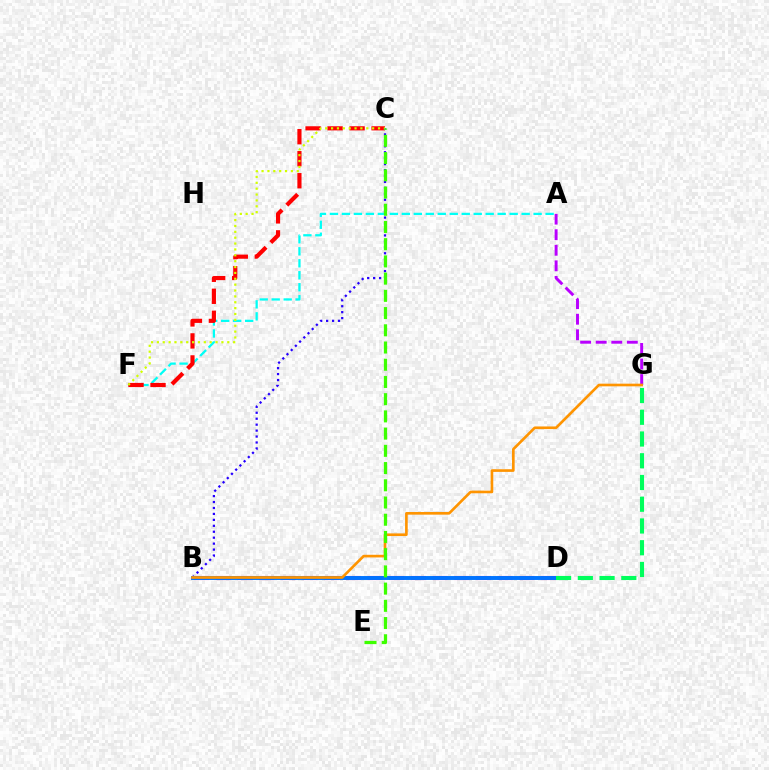{('A', 'F'): [{'color': '#00fff6', 'line_style': 'dashed', 'thickness': 1.63}], ('C', 'F'): [{'color': '#ff0000', 'line_style': 'dashed', 'thickness': 2.99}, {'color': '#d1ff00', 'line_style': 'dotted', 'thickness': 1.59}], ('B', 'C'): [{'color': '#2500ff', 'line_style': 'dotted', 'thickness': 1.61}], ('B', 'D'): [{'color': '#ff00ac', 'line_style': 'dashed', 'thickness': 2.94}, {'color': '#0074ff', 'line_style': 'solid', 'thickness': 2.82}], ('A', 'G'): [{'color': '#b900ff', 'line_style': 'dashed', 'thickness': 2.11}], ('D', 'G'): [{'color': '#00ff5c', 'line_style': 'dashed', 'thickness': 2.95}], ('B', 'G'): [{'color': '#ff9400', 'line_style': 'solid', 'thickness': 1.9}], ('C', 'E'): [{'color': '#3dff00', 'line_style': 'dashed', 'thickness': 2.34}]}